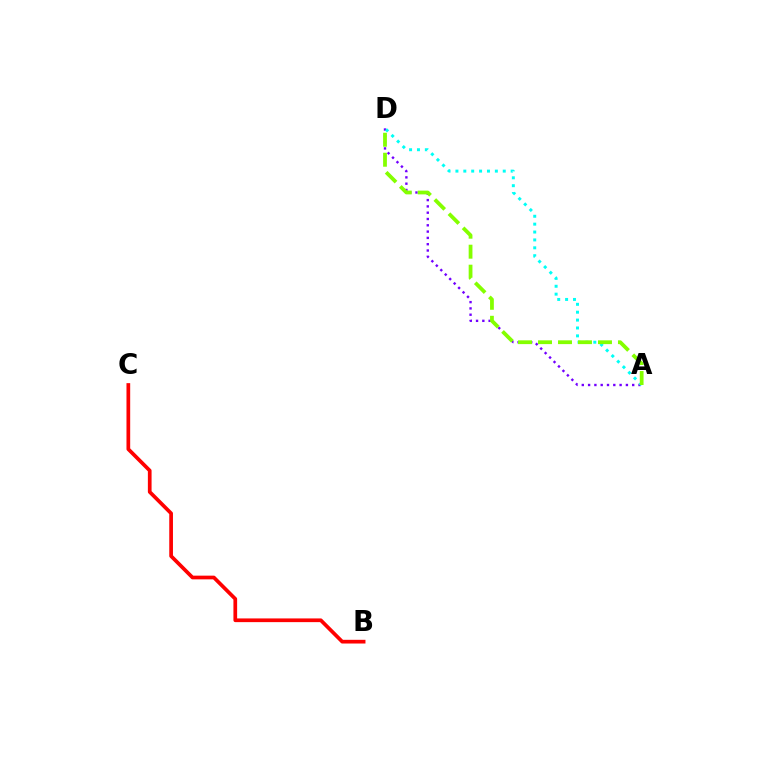{('A', 'D'): [{'color': '#7200ff', 'line_style': 'dotted', 'thickness': 1.71}, {'color': '#00fff6', 'line_style': 'dotted', 'thickness': 2.14}, {'color': '#84ff00', 'line_style': 'dashed', 'thickness': 2.72}], ('B', 'C'): [{'color': '#ff0000', 'line_style': 'solid', 'thickness': 2.67}]}